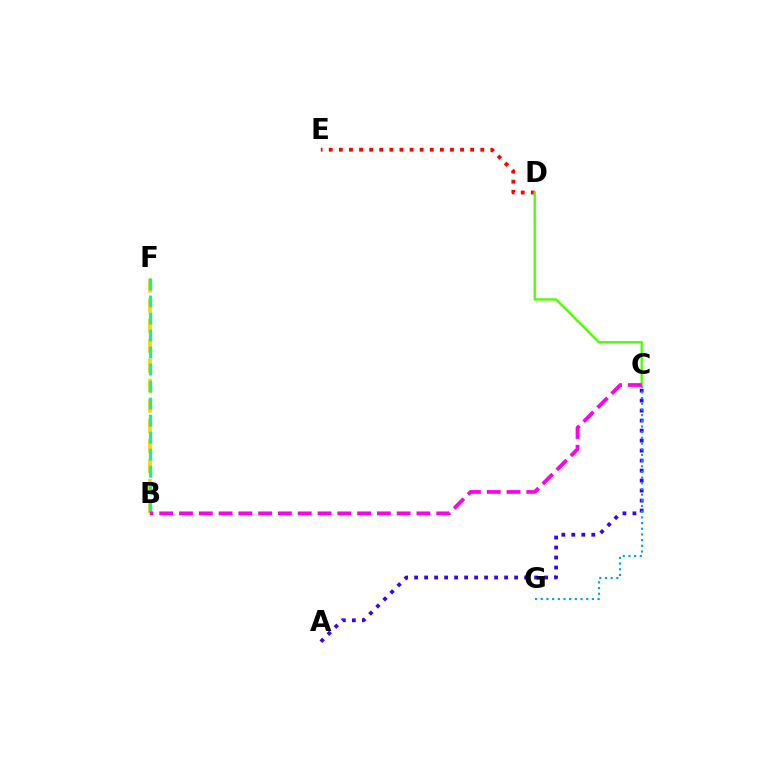{('B', 'F'): [{'color': '#ffd500', 'line_style': 'dashed', 'thickness': 2.72}, {'color': '#00ff86', 'line_style': 'dashed', 'thickness': 2.31}], ('A', 'C'): [{'color': '#3700ff', 'line_style': 'dotted', 'thickness': 2.72}], ('C', 'G'): [{'color': '#009eff', 'line_style': 'dotted', 'thickness': 1.54}], ('D', 'E'): [{'color': '#ff0000', 'line_style': 'dotted', 'thickness': 2.74}], ('C', 'D'): [{'color': '#4fff00', 'line_style': 'solid', 'thickness': 1.7}], ('B', 'C'): [{'color': '#ff00ed', 'line_style': 'dashed', 'thickness': 2.69}]}